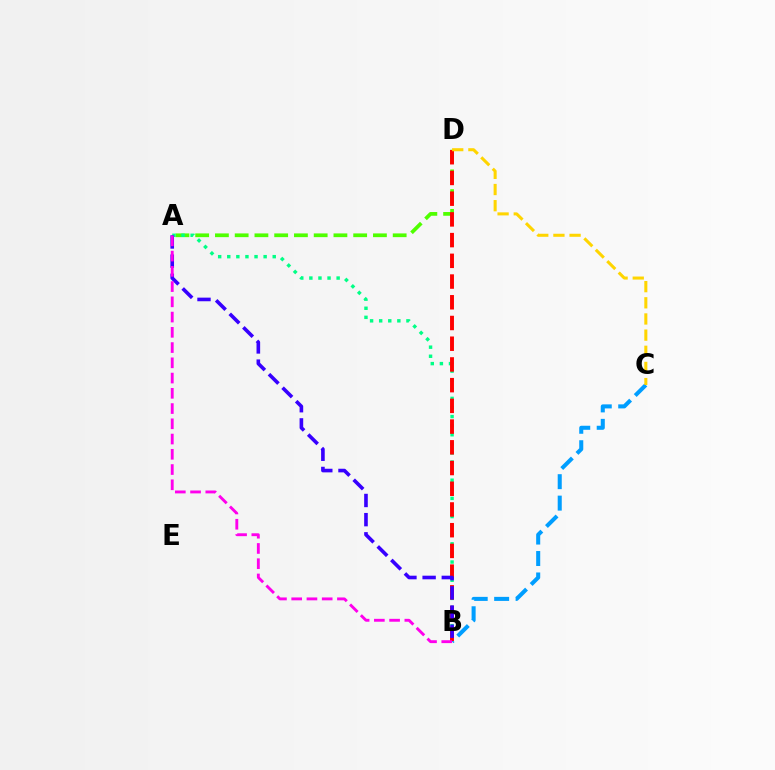{('A', 'D'): [{'color': '#4fff00', 'line_style': 'dashed', 'thickness': 2.68}], ('B', 'C'): [{'color': '#009eff', 'line_style': 'dashed', 'thickness': 2.91}], ('A', 'B'): [{'color': '#00ff86', 'line_style': 'dotted', 'thickness': 2.47}, {'color': '#3700ff', 'line_style': 'dashed', 'thickness': 2.6}, {'color': '#ff00ed', 'line_style': 'dashed', 'thickness': 2.07}], ('B', 'D'): [{'color': '#ff0000', 'line_style': 'dashed', 'thickness': 2.81}], ('C', 'D'): [{'color': '#ffd500', 'line_style': 'dashed', 'thickness': 2.2}]}